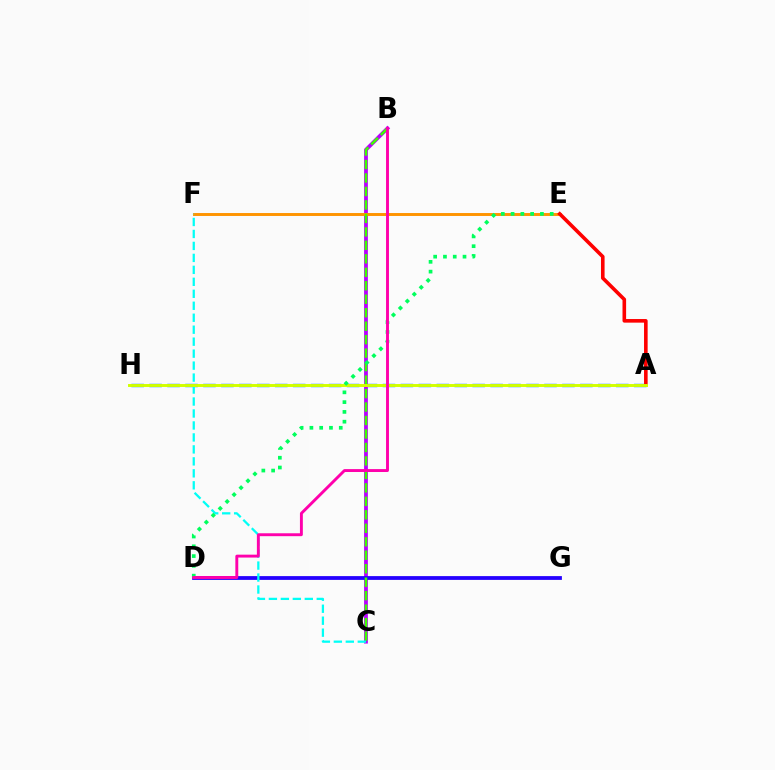{('A', 'H'): [{'color': '#0074ff', 'line_style': 'dashed', 'thickness': 2.44}, {'color': '#d1ff00', 'line_style': 'solid', 'thickness': 2.11}], ('B', 'C'): [{'color': '#b900ff', 'line_style': 'solid', 'thickness': 2.72}, {'color': '#3dff00', 'line_style': 'dashed', 'thickness': 1.83}], ('E', 'F'): [{'color': '#ff9400', 'line_style': 'solid', 'thickness': 2.11}], ('D', 'G'): [{'color': '#2500ff', 'line_style': 'solid', 'thickness': 2.73}], ('C', 'F'): [{'color': '#00fff6', 'line_style': 'dashed', 'thickness': 1.63}], ('A', 'E'): [{'color': '#ff0000', 'line_style': 'solid', 'thickness': 2.6}], ('D', 'E'): [{'color': '#00ff5c', 'line_style': 'dotted', 'thickness': 2.66}], ('B', 'D'): [{'color': '#ff00ac', 'line_style': 'solid', 'thickness': 2.09}]}